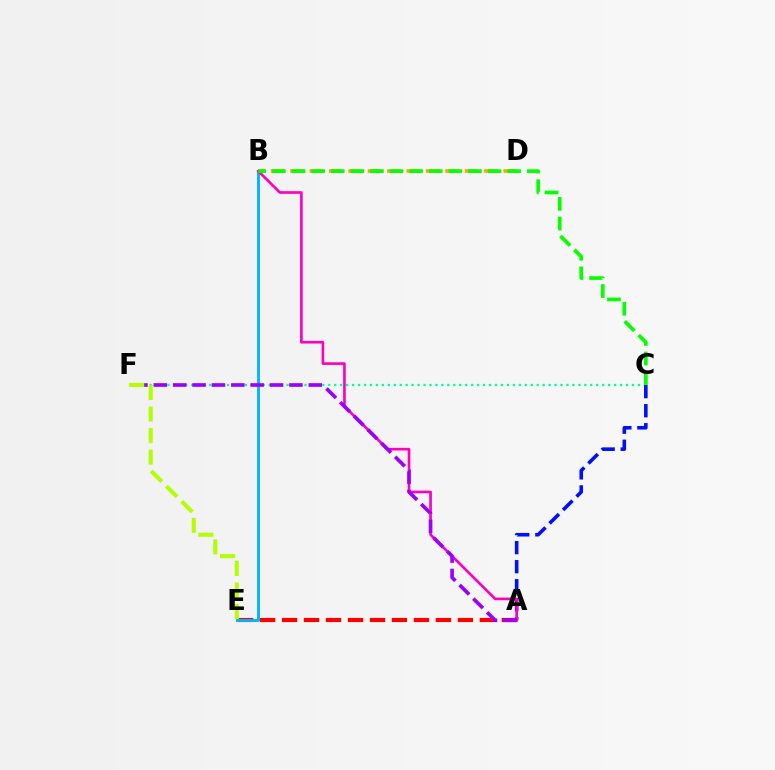{('A', 'E'): [{'color': '#ff0000', 'line_style': 'dashed', 'thickness': 2.99}], ('C', 'F'): [{'color': '#00ff9d', 'line_style': 'dotted', 'thickness': 1.62}], ('A', 'C'): [{'color': '#0010ff', 'line_style': 'dashed', 'thickness': 2.59}], ('B', 'D'): [{'color': '#ffa500', 'line_style': 'dashed', 'thickness': 2.63}], ('B', 'E'): [{'color': '#00b5ff', 'line_style': 'solid', 'thickness': 2.09}], ('A', 'B'): [{'color': '#ff00bd', 'line_style': 'solid', 'thickness': 1.91}], ('A', 'F'): [{'color': '#9b00ff', 'line_style': 'dashed', 'thickness': 2.63}], ('E', 'F'): [{'color': '#b3ff00', 'line_style': 'dashed', 'thickness': 2.93}], ('B', 'C'): [{'color': '#08ff00', 'line_style': 'dashed', 'thickness': 2.66}]}